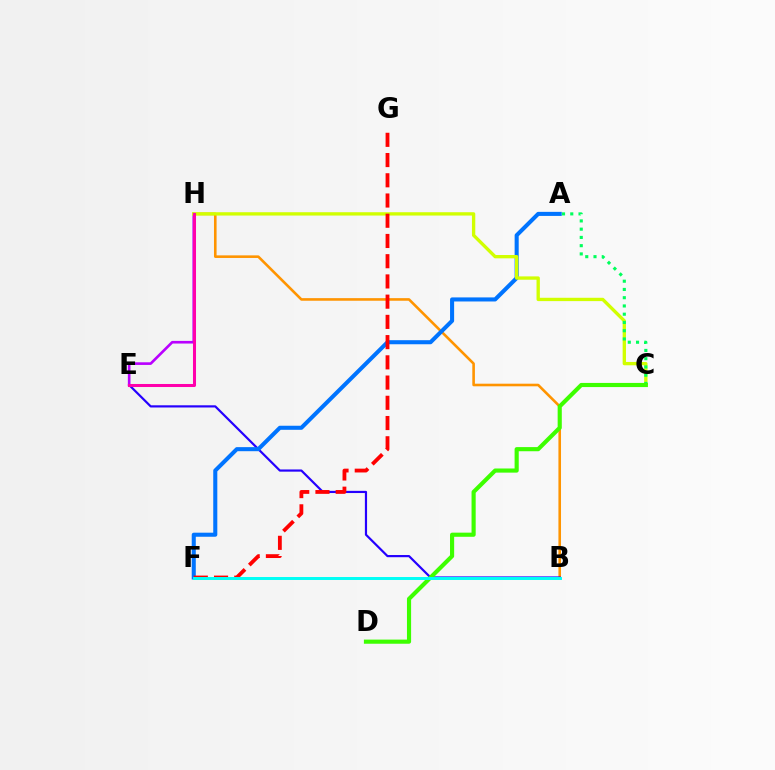{('B', 'H'): [{'color': '#ff9400', 'line_style': 'solid', 'thickness': 1.87}], ('B', 'E'): [{'color': '#2500ff', 'line_style': 'solid', 'thickness': 1.58}], ('E', 'H'): [{'color': '#b900ff', 'line_style': 'solid', 'thickness': 1.9}, {'color': '#ff00ac', 'line_style': 'solid', 'thickness': 2.18}], ('A', 'F'): [{'color': '#0074ff', 'line_style': 'solid', 'thickness': 2.93}], ('C', 'H'): [{'color': '#d1ff00', 'line_style': 'solid', 'thickness': 2.4}], ('A', 'C'): [{'color': '#00ff5c', 'line_style': 'dotted', 'thickness': 2.24}], ('F', 'G'): [{'color': '#ff0000', 'line_style': 'dashed', 'thickness': 2.75}], ('C', 'D'): [{'color': '#3dff00', 'line_style': 'solid', 'thickness': 2.98}], ('B', 'F'): [{'color': '#00fff6', 'line_style': 'solid', 'thickness': 2.13}]}